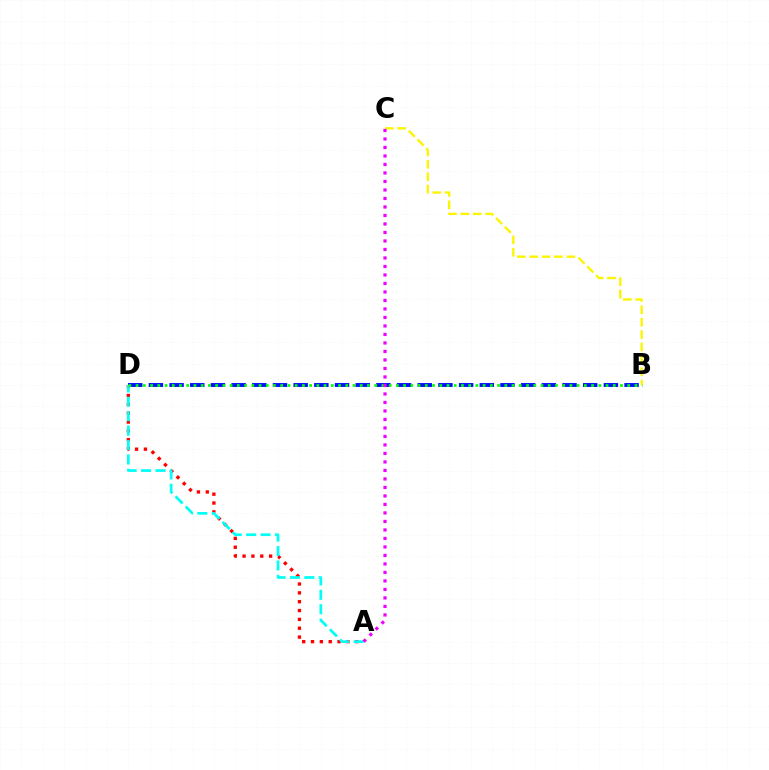{('A', 'D'): [{'color': '#ff0000', 'line_style': 'dotted', 'thickness': 2.4}, {'color': '#00fff6', 'line_style': 'dashed', 'thickness': 1.96}], ('B', 'D'): [{'color': '#0010ff', 'line_style': 'dashed', 'thickness': 2.81}, {'color': '#08ff00', 'line_style': 'dotted', 'thickness': 1.96}], ('B', 'C'): [{'color': '#fcf500', 'line_style': 'dashed', 'thickness': 1.68}], ('A', 'C'): [{'color': '#ee00ff', 'line_style': 'dotted', 'thickness': 2.31}]}